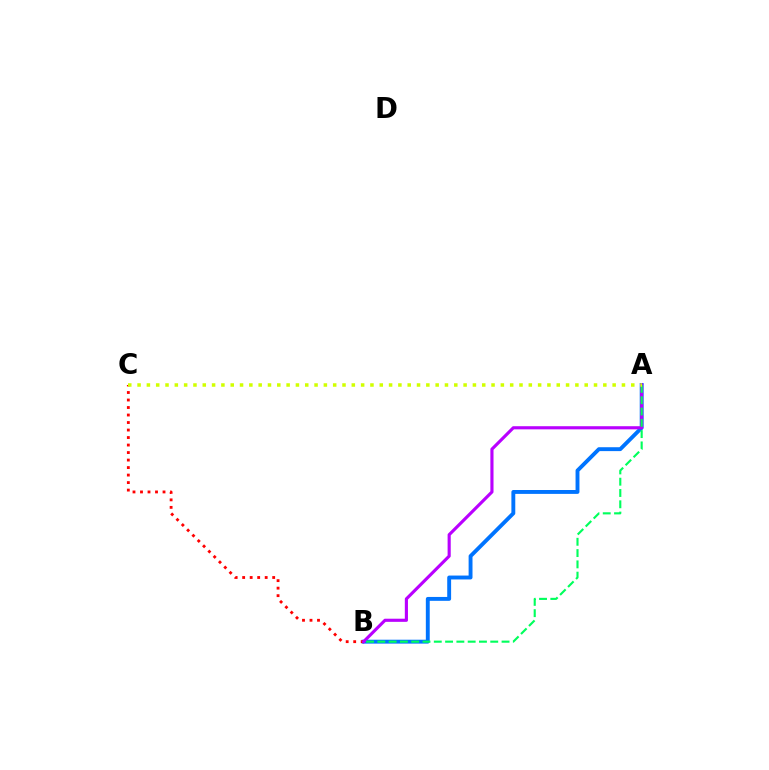{('A', 'B'): [{'color': '#0074ff', 'line_style': 'solid', 'thickness': 2.8}, {'color': '#b900ff', 'line_style': 'solid', 'thickness': 2.25}, {'color': '#00ff5c', 'line_style': 'dashed', 'thickness': 1.53}], ('B', 'C'): [{'color': '#ff0000', 'line_style': 'dotted', 'thickness': 2.04}], ('A', 'C'): [{'color': '#d1ff00', 'line_style': 'dotted', 'thickness': 2.53}]}